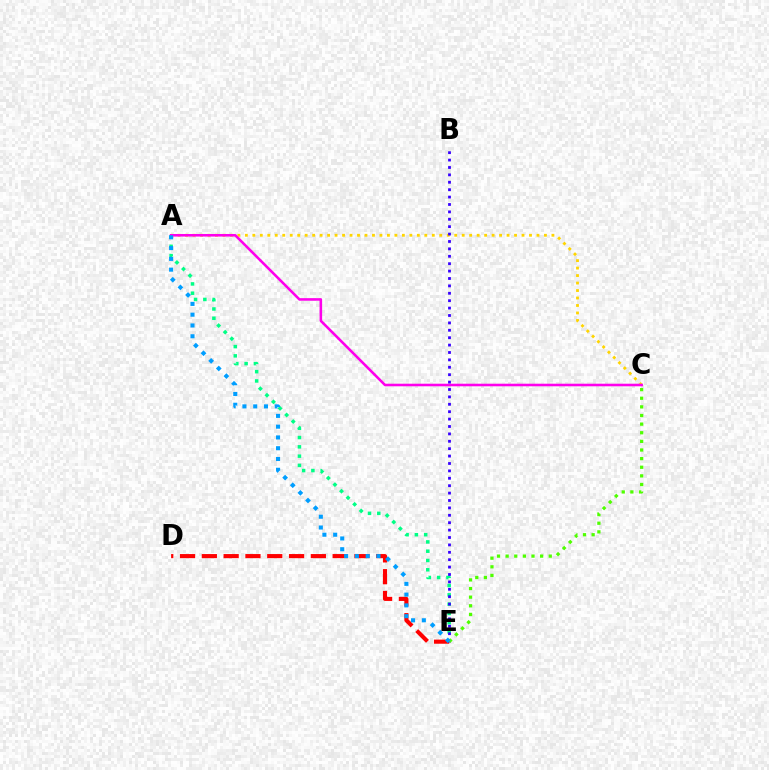{('A', 'E'): [{'color': '#00ff86', 'line_style': 'dotted', 'thickness': 2.52}, {'color': '#009eff', 'line_style': 'dotted', 'thickness': 2.93}], ('D', 'E'): [{'color': '#ff0000', 'line_style': 'dashed', 'thickness': 2.96}], ('A', 'C'): [{'color': '#ffd500', 'line_style': 'dotted', 'thickness': 2.03}, {'color': '#ff00ed', 'line_style': 'solid', 'thickness': 1.86}], ('B', 'E'): [{'color': '#3700ff', 'line_style': 'dotted', 'thickness': 2.01}], ('C', 'E'): [{'color': '#4fff00', 'line_style': 'dotted', 'thickness': 2.34}]}